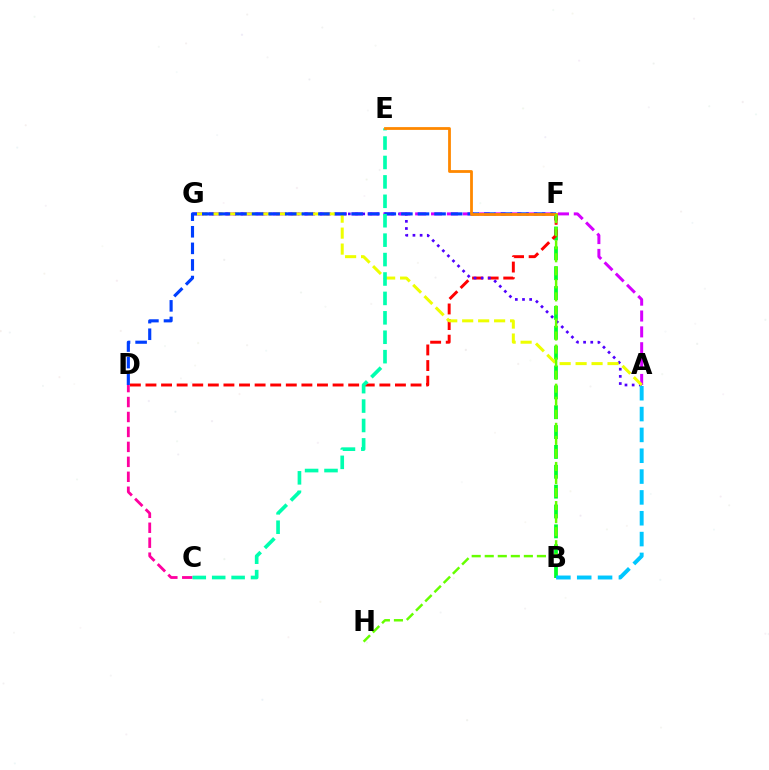{('B', 'F'): [{'color': '#00ff27', 'line_style': 'dashed', 'thickness': 2.7}], ('D', 'F'): [{'color': '#ff0000', 'line_style': 'dashed', 'thickness': 2.12}, {'color': '#003fff', 'line_style': 'dashed', 'thickness': 2.25}], ('A', 'G'): [{'color': '#4f00ff', 'line_style': 'dotted', 'thickness': 1.95}, {'color': '#d600ff', 'line_style': 'dashed', 'thickness': 2.15}, {'color': '#eeff00', 'line_style': 'dashed', 'thickness': 2.17}], ('C', 'D'): [{'color': '#ff00a0', 'line_style': 'dashed', 'thickness': 2.03}], ('C', 'E'): [{'color': '#00ffaf', 'line_style': 'dashed', 'thickness': 2.64}], ('A', 'B'): [{'color': '#00c7ff', 'line_style': 'dashed', 'thickness': 2.83}], ('E', 'F'): [{'color': '#ff8800', 'line_style': 'solid', 'thickness': 2.01}], ('F', 'H'): [{'color': '#66ff00', 'line_style': 'dashed', 'thickness': 1.77}]}